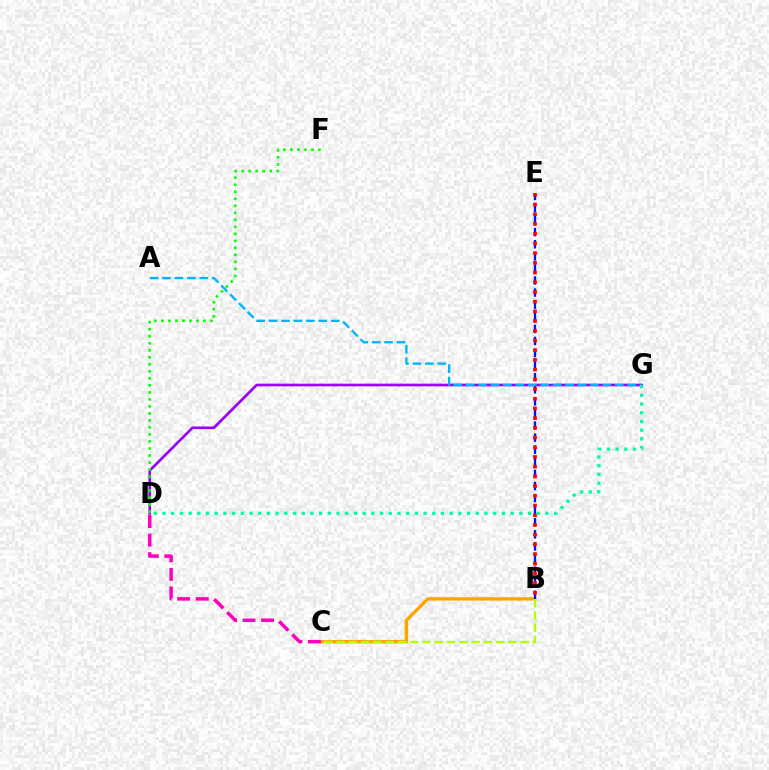{('B', 'C'): [{'color': '#ffa500', 'line_style': 'solid', 'thickness': 2.43}, {'color': '#b3ff00', 'line_style': 'dashed', 'thickness': 1.67}], ('B', 'E'): [{'color': '#0010ff', 'line_style': 'dashed', 'thickness': 1.64}, {'color': '#ff0000', 'line_style': 'dotted', 'thickness': 2.64}], ('D', 'G'): [{'color': '#9b00ff', 'line_style': 'solid', 'thickness': 1.91}, {'color': '#00ff9d', 'line_style': 'dotted', 'thickness': 2.36}], ('C', 'D'): [{'color': '#ff00bd', 'line_style': 'dashed', 'thickness': 2.52}], ('D', 'F'): [{'color': '#08ff00', 'line_style': 'dotted', 'thickness': 1.91}], ('A', 'G'): [{'color': '#00b5ff', 'line_style': 'dashed', 'thickness': 1.69}]}